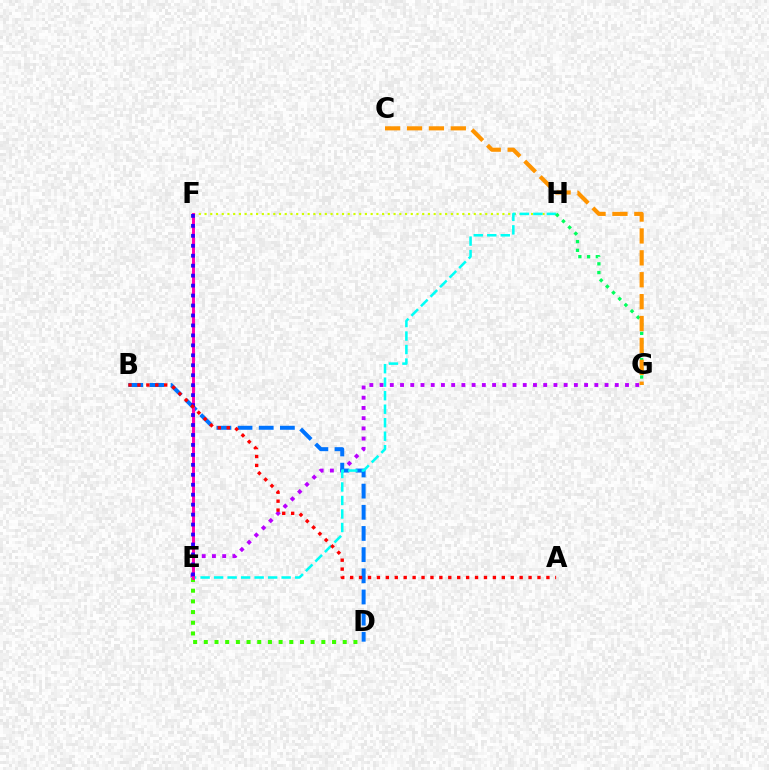{('E', 'G'): [{'color': '#b900ff', 'line_style': 'dotted', 'thickness': 2.78}], ('B', 'D'): [{'color': '#0074ff', 'line_style': 'dashed', 'thickness': 2.88}], ('F', 'H'): [{'color': '#d1ff00', 'line_style': 'dotted', 'thickness': 1.56}], ('E', 'H'): [{'color': '#00fff6', 'line_style': 'dashed', 'thickness': 1.83}], ('D', 'E'): [{'color': '#3dff00', 'line_style': 'dotted', 'thickness': 2.9}], ('G', 'H'): [{'color': '#00ff5c', 'line_style': 'dotted', 'thickness': 2.37}], ('E', 'F'): [{'color': '#ff00ac', 'line_style': 'solid', 'thickness': 2.14}, {'color': '#2500ff', 'line_style': 'dotted', 'thickness': 2.71}], ('C', 'G'): [{'color': '#ff9400', 'line_style': 'dashed', 'thickness': 2.97}], ('A', 'B'): [{'color': '#ff0000', 'line_style': 'dotted', 'thickness': 2.42}]}